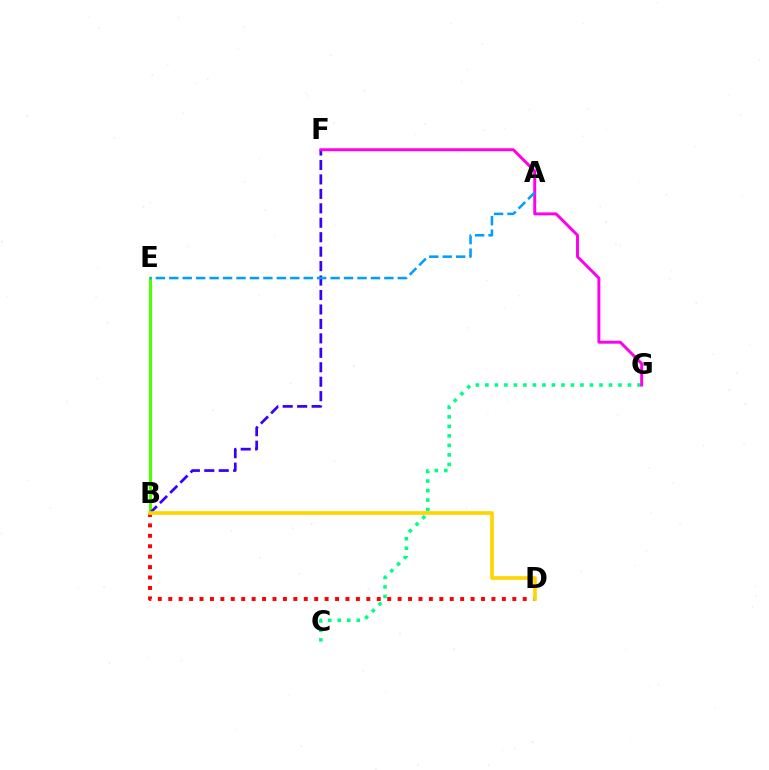{('C', 'G'): [{'color': '#00ff86', 'line_style': 'dotted', 'thickness': 2.58}], ('B', 'D'): [{'color': '#ff0000', 'line_style': 'dotted', 'thickness': 2.83}, {'color': '#ffd500', 'line_style': 'solid', 'thickness': 2.63}], ('B', 'E'): [{'color': '#4fff00', 'line_style': 'solid', 'thickness': 2.21}], ('B', 'F'): [{'color': '#3700ff', 'line_style': 'dashed', 'thickness': 1.96}], ('F', 'G'): [{'color': '#ff00ed', 'line_style': 'solid', 'thickness': 2.12}], ('A', 'E'): [{'color': '#009eff', 'line_style': 'dashed', 'thickness': 1.83}]}